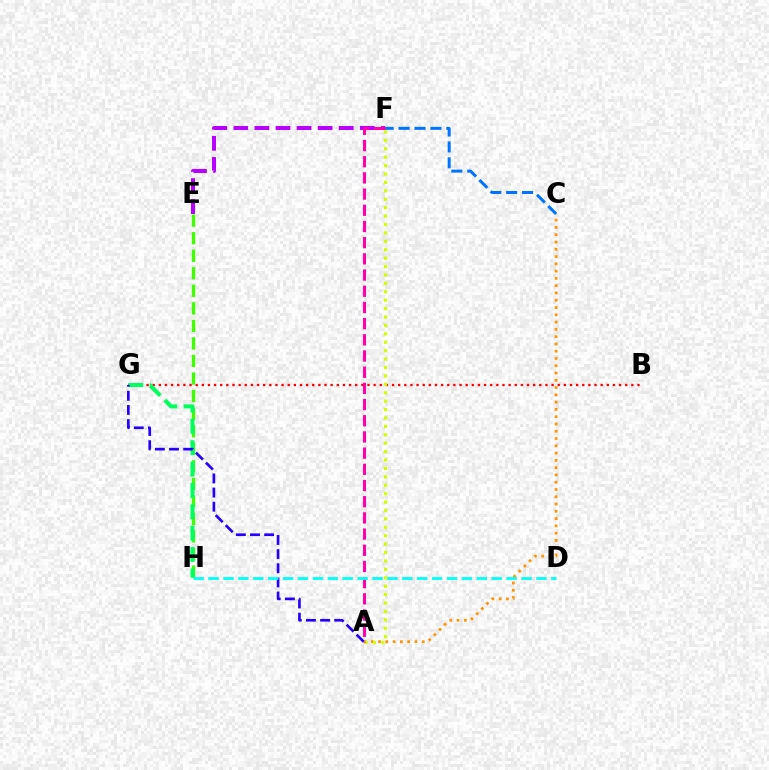{('E', 'H'): [{'color': '#3dff00', 'line_style': 'dashed', 'thickness': 2.38}], ('B', 'G'): [{'color': '#ff0000', 'line_style': 'dotted', 'thickness': 1.67}], ('E', 'F'): [{'color': '#b900ff', 'line_style': 'dashed', 'thickness': 2.86}], ('A', 'C'): [{'color': '#ff9400', 'line_style': 'dotted', 'thickness': 1.98}], ('G', 'H'): [{'color': '#00ff5c', 'line_style': 'dashed', 'thickness': 2.9}], ('C', 'F'): [{'color': '#0074ff', 'line_style': 'dashed', 'thickness': 2.16}], ('A', 'F'): [{'color': '#d1ff00', 'line_style': 'dotted', 'thickness': 2.29}, {'color': '#ff00ac', 'line_style': 'dashed', 'thickness': 2.2}], ('A', 'G'): [{'color': '#2500ff', 'line_style': 'dashed', 'thickness': 1.92}], ('D', 'H'): [{'color': '#00fff6', 'line_style': 'dashed', 'thickness': 2.02}]}